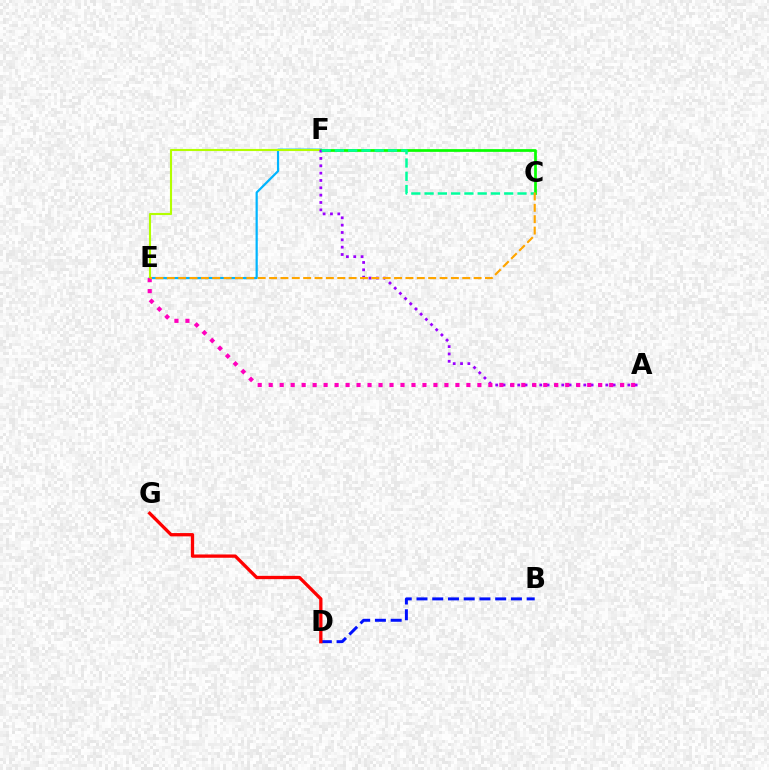{('E', 'F'): [{'color': '#00b5ff', 'line_style': 'solid', 'thickness': 1.6}, {'color': '#b3ff00', 'line_style': 'solid', 'thickness': 1.53}], ('C', 'F'): [{'color': '#08ff00', 'line_style': 'solid', 'thickness': 1.96}, {'color': '#00ff9d', 'line_style': 'dashed', 'thickness': 1.8}], ('B', 'D'): [{'color': '#0010ff', 'line_style': 'dashed', 'thickness': 2.14}], ('A', 'F'): [{'color': '#9b00ff', 'line_style': 'dotted', 'thickness': 1.99}], ('A', 'E'): [{'color': '#ff00bd', 'line_style': 'dotted', 'thickness': 2.98}], ('D', 'G'): [{'color': '#ff0000', 'line_style': 'solid', 'thickness': 2.37}], ('C', 'E'): [{'color': '#ffa500', 'line_style': 'dashed', 'thickness': 1.54}]}